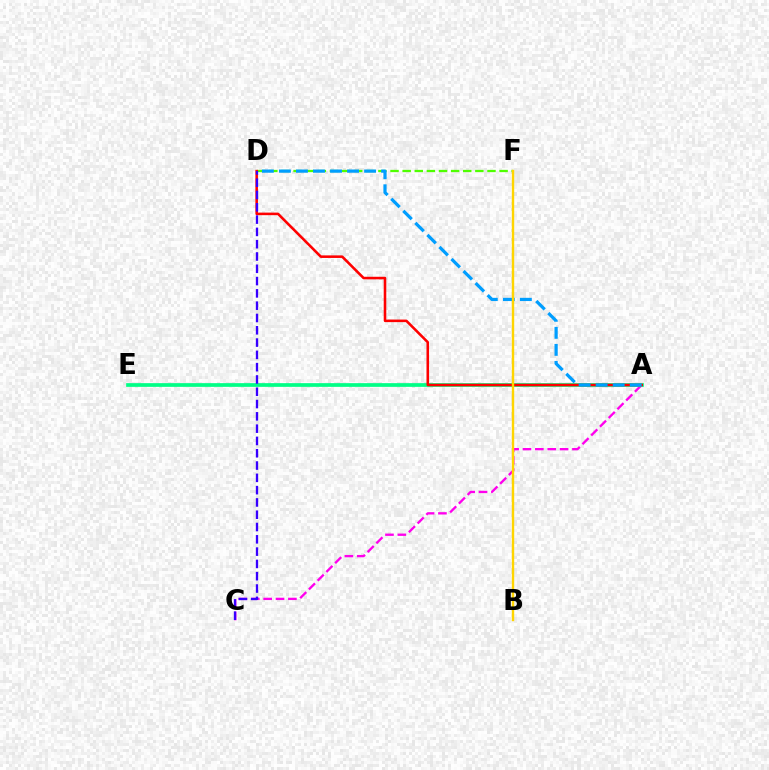{('D', 'F'): [{'color': '#4fff00', 'line_style': 'dashed', 'thickness': 1.65}], ('A', 'C'): [{'color': '#ff00ed', 'line_style': 'dashed', 'thickness': 1.68}], ('A', 'E'): [{'color': '#00ff86', 'line_style': 'solid', 'thickness': 2.66}], ('A', 'D'): [{'color': '#ff0000', 'line_style': 'solid', 'thickness': 1.85}, {'color': '#009eff', 'line_style': 'dashed', 'thickness': 2.31}], ('B', 'F'): [{'color': '#ffd500', 'line_style': 'solid', 'thickness': 1.73}], ('C', 'D'): [{'color': '#3700ff', 'line_style': 'dashed', 'thickness': 1.67}]}